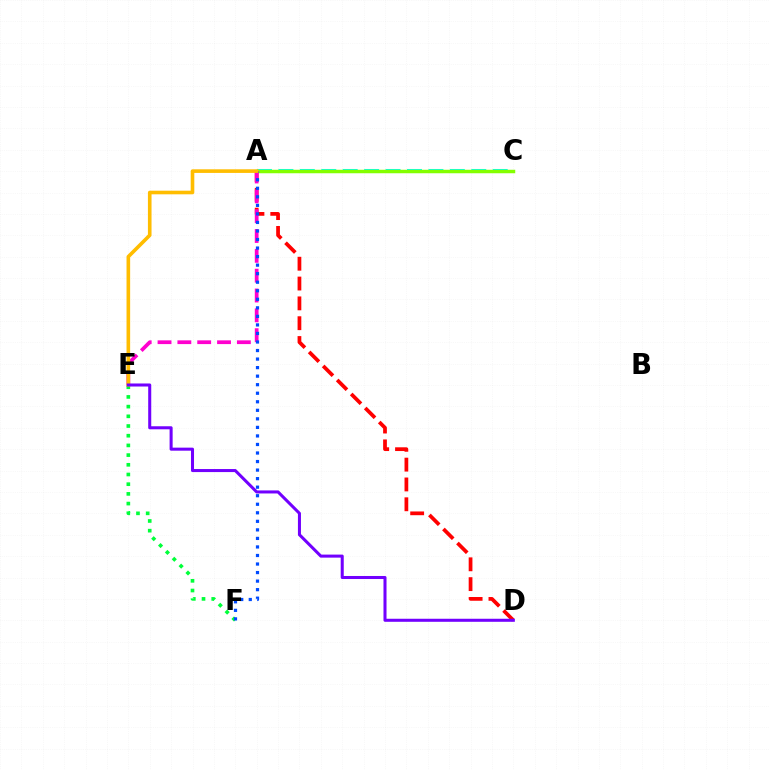{('A', 'C'): [{'color': '#00fff6', 'line_style': 'dashed', 'thickness': 2.91}, {'color': '#84ff00', 'line_style': 'solid', 'thickness': 2.5}], ('E', 'F'): [{'color': '#00ff39', 'line_style': 'dotted', 'thickness': 2.63}], ('A', 'D'): [{'color': '#ff0000', 'line_style': 'dashed', 'thickness': 2.69}], ('A', 'E'): [{'color': '#ff00cf', 'line_style': 'dashed', 'thickness': 2.69}, {'color': '#ffbd00', 'line_style': 'solid', 'thickness': 2.61}], ('A', 'F'): [{'color': '#004bff', 'line_style': 'dotted', 'thickness': 2.32}], ('D', 'E'): [{'color': '#7200ff', 'line_style': 'solid', 'thickness': 2.19}]}